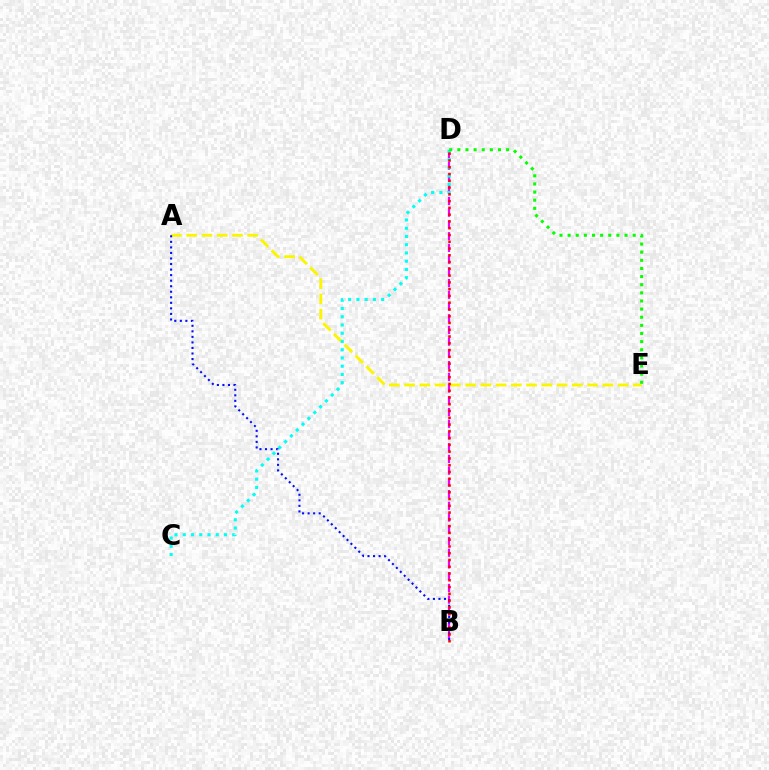{('A', 'E'): [{'color': '#fcf500', 'line_style': 'dashed', 'thickness': 2.07}], ('B', 'D'): [{'color': '#ee00ff', 'line_style': 'dashed', 'thickness': 1.59}, {'color': '#ff0000', 'line_style': 'dotted', 'thickness': 1.84}], ('A', 'B'): [{'color': '#0010ff', 'line_style': 'dotted', 'thickness': 1.51}], ('C', 'D'): [{'color': '#00fff6', 'line_style': 'dotted', 'thickness': 2.24}], ('D', 'E'): [{'color': '#08ff00', 'line_style': 'dotted', 'thickness': 2.21}]}